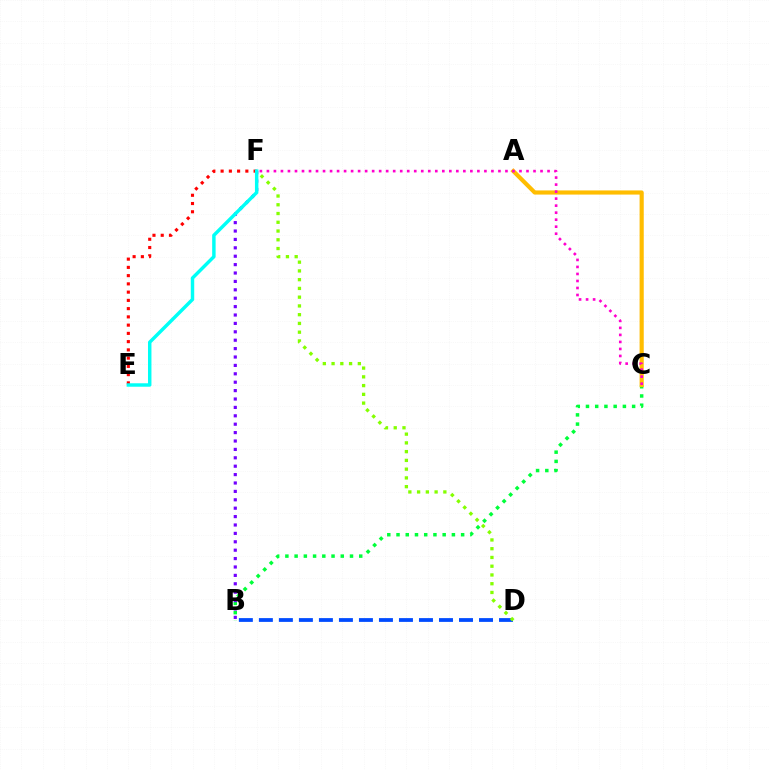{('B', 'C'): [{'color': '#00ff39', 'line_style': 'dotted', 'thickness': 2.51}], ('A', 'C'): [{'color': '#ffbd00', 'line_style': 'solid', 'thickness': 2.99}], ('B', 'F'): [{'color': '#7200ff', 'line_style': 'dotted', 'thickness': 2.28}], ('C', 'F'): [{'color': '#ff00cf', 'line_style': 'dotted', 'thickness': 1.91}], ('B', 'D'): [{'color': '#004bff', 'line_style': 'dashed', 'thickness': 2.72}], ('E', 'F'): [{'color': '#ff0000', 'line_style': 'dotted', 'thickness': 2.24}, {'color': '#00fff6', 'line_style': 'solid', 'thickness': 2.48}], ('D', 'F'): [{'color': '#84ff00', 'line_style': 'dotted', 'thickness': 2.38}]}